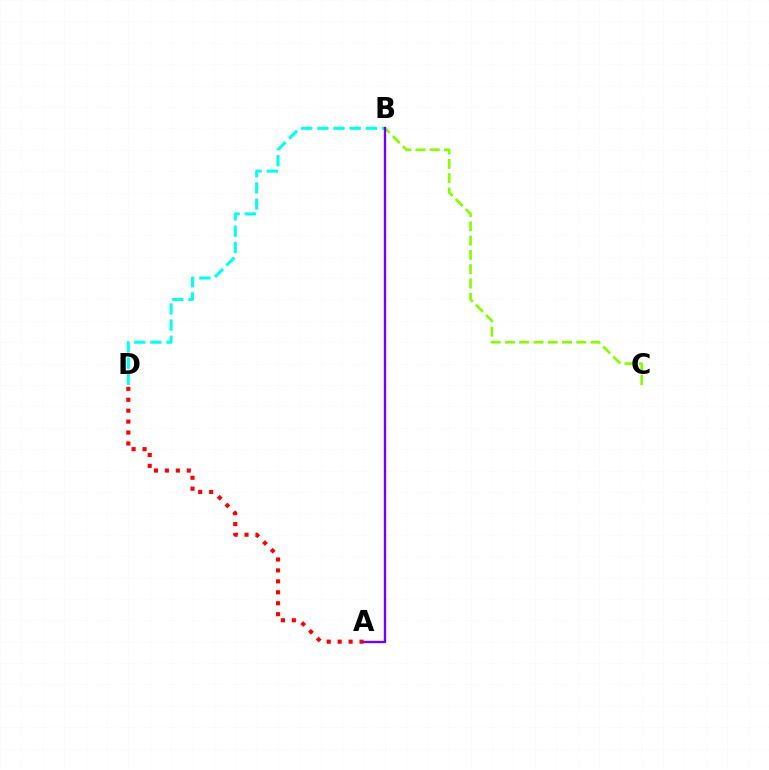{('B', 'C'): [{'color': '#84ff00', 'line_style': 'dashed', 'thickness': 1.94}], ('A', 'D'): [{'color': '#ff0000', 'line_style': 'dotted', 'thickness': 2.97}], ('B', 'D'): [{'color': '#00fff6', 'line_style': 'dashed', 'thickness': 2.2}], ('A', 'B'): [{'color': '#7200ff', 'line_style': 'solid', 'thickness': 1.7}]}